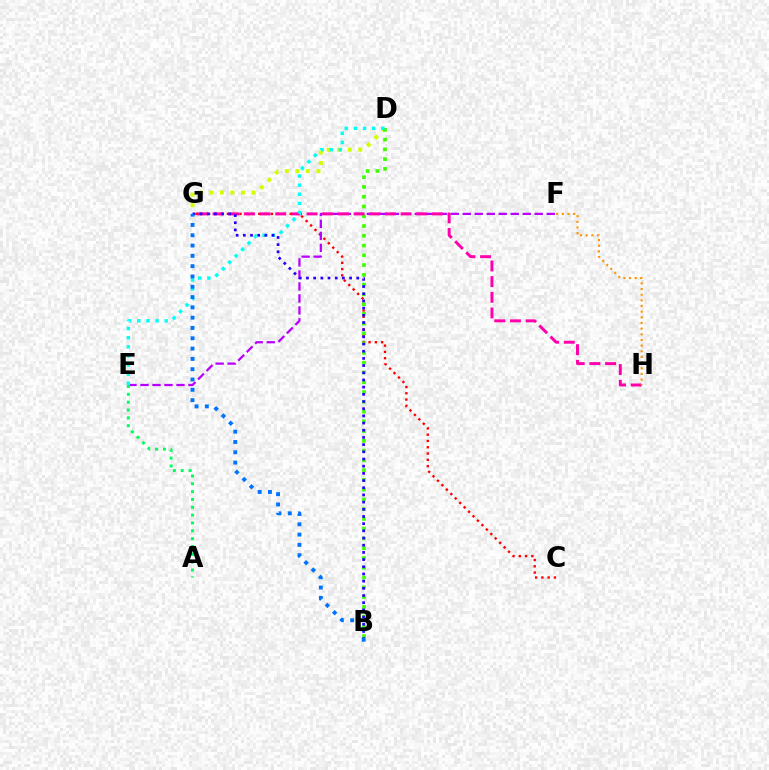{('D', 'G'): [{'color': '#d1ff00', 'line_style': 'dotted', 'thickness': 2.86}], ('C', 'G'): [{'color': '#ff0000', 'line_style': 'dotted', 'thickness': 1.71}], ('E', 'F'): [{'color': '#b900ff', 'line_style': 'dashed', 'thickness': 1.63}], ('A', 'E'): [{'color': '#00ff5c', 'line_style': 'dotted', 'thickness': 2.13}], ('B', 'D'): [{'color': '#3dff00', 'line_style': 'dotted', 'thickness': 2.65}], ('G', 'H'): [{'color': '#ff00ac', 'line_style': 'dashed', 'thickness': 2.13}], ('D', 'E'): [{'color': '#00fff6', 'line_style': 'dotted', 'thickness': 2.48}], ('F', 'H'): [{'color': '#ff9400', 'line_style': 'dotted', 'thickness': 1.54}], ('B', 'G'): [{'color': '#2500ff', 'line_style': 'dotted', 'thickness': 1.95}, {'color': '#0074ff', 'line_style': 'dotted', 'thickness': 2.8}]}